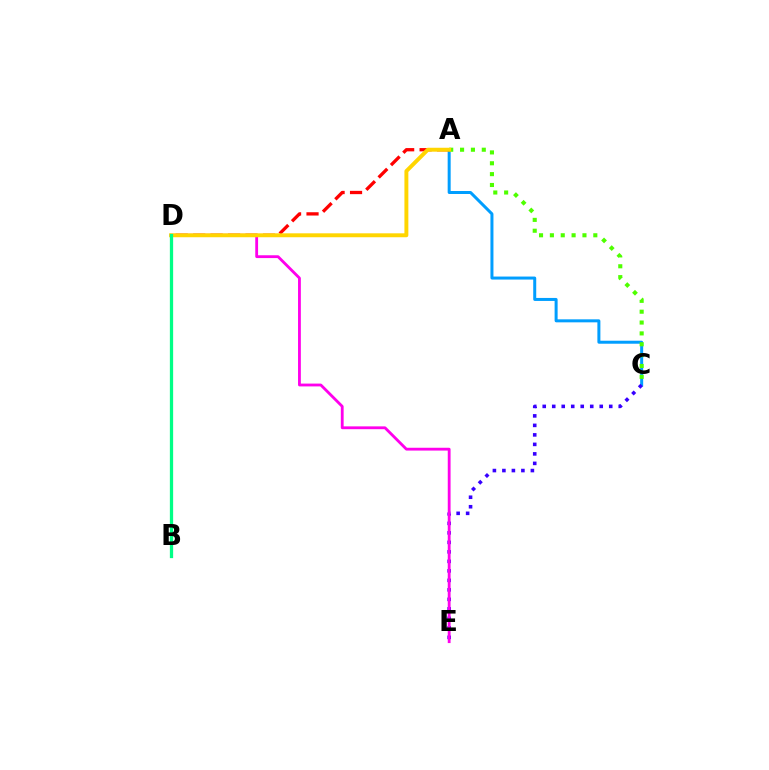{('A', 'C'): [{'color': '#009eff', 'line_style': 'solid', 'thickness': 2.16}, {'color': '#4fff00', 'line_style': 'dotted', 'thickness': 2.95}], ('A', 'D'): [{'color': '#ff0000', 'line_style': 'dashed', 'thickness': 2.37}, {'color': '#ffd500', 'line_style': 'solid', 'thickness': 2.83}], ('C', 'E'): [{'color': '#3700ff', 'line_style': 'dotted', 'thickness': 2.58}], ('D', 'E'): [{'color': '#ff00ed', 'line_style': 'solid', 'thickness': 2.03}], ('B', 'D'): [{'color': '#00ff86', 'line_style': 'solid', 'thickness': 2.36}]}